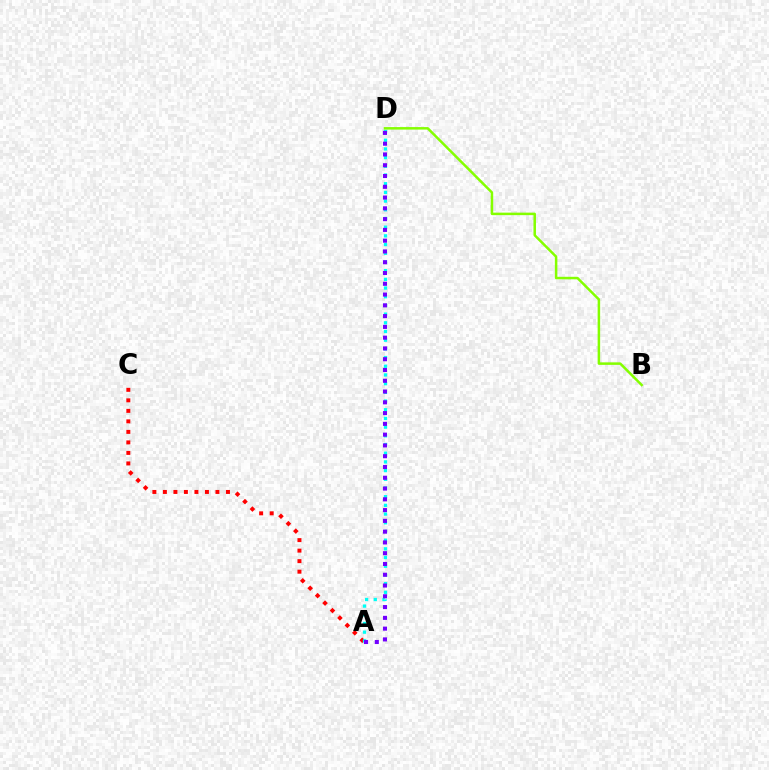{('B', 'D'): [{'color': '#84ff00', 'line_style': 'solid', 'thickness': 1.81}], ('A', 'C'): [{'color': '#ff0000', 'line_style': 'dotted', 'thickness': 2.86}], ('A', 'D'): [{'color': '#00fff6', 'line_style': 'dotted', 'thickness': 2.36}, {'color': '#7200ff', 'line_style': 'dotted', 'thickness': 2.93}]}